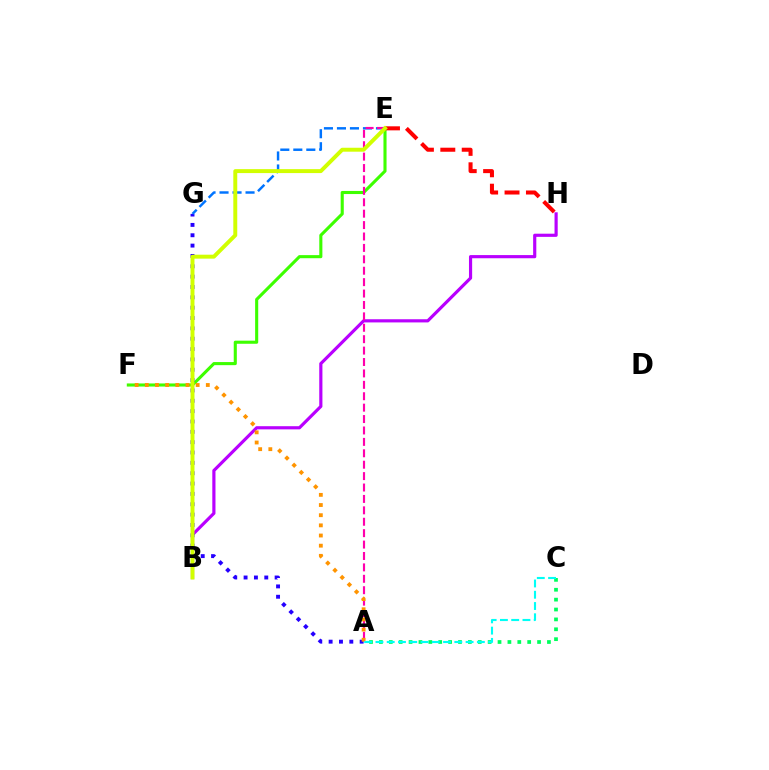{('B', 'H'): [{'color': '#b900ff', 'line_style': 'solid', 'thickness': 2.28}], ('E', 'F'): [{'color': '#3dff00', 'line_style': 'solid', 'thickness': 2.23}], ('A', 'G'): [{'color': '#2500ff', 'line_style': 'dotted', 'thickness': 2.81}], ('E', 'G'): [{'color': '#0074ff', 'line_style': 'dashed', 'thickness': 1.77}], ('A', 'C'): [{'color': '#00ff5c', 'line_style': 'dotted', 'thickness': 2.69}, {'color': '#00fff6', 'line_style': 'dashed', 'thickness': 1.53}], ('A', 'E'): [{'color': '#ff00ac', 'line_style': 'dashed', 'thickness': 1.55}], ('E', 'H'): [{'color': '#ff0000', 'line_style': 'dashed', 'thickness': 2.91}], ('A', 'F'): [{'color': '#ff9400', 'line_style': 'dotted', 'thickness': 2.76}], ('B', 'E'): [{'color': '#d1ff00', 'line_style': 'solid', 'thickness': 2.84}]}